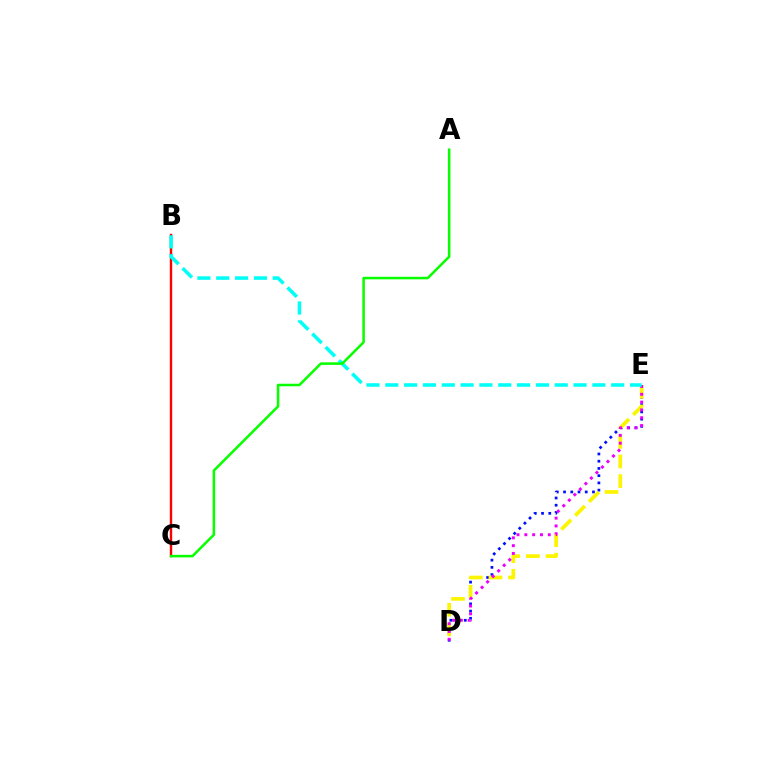{('D', 'E'): [{'color': '#0010ff', 'line_style': 'dotted', 'thickness': 1.97}, {'color': '#fcf500', 'line_style': 'dashed', 'thickness': 2.67}, {'color': '#ee00ff', 'line_style': 'dotted', 'thickness': 2.12}], ('B', 'C'): [{'color': '#ff0000', 'line_style': 'solid', 'thickness': 1.73}], ('B', 'E'): [{'color': '#00fff6', 'line_style': 'dashed', 'thickness': 2.56}], ('A', 'C'): [{'color': '#08ff00', 'line_style': 'solid', 'thickness': 1.83}]}